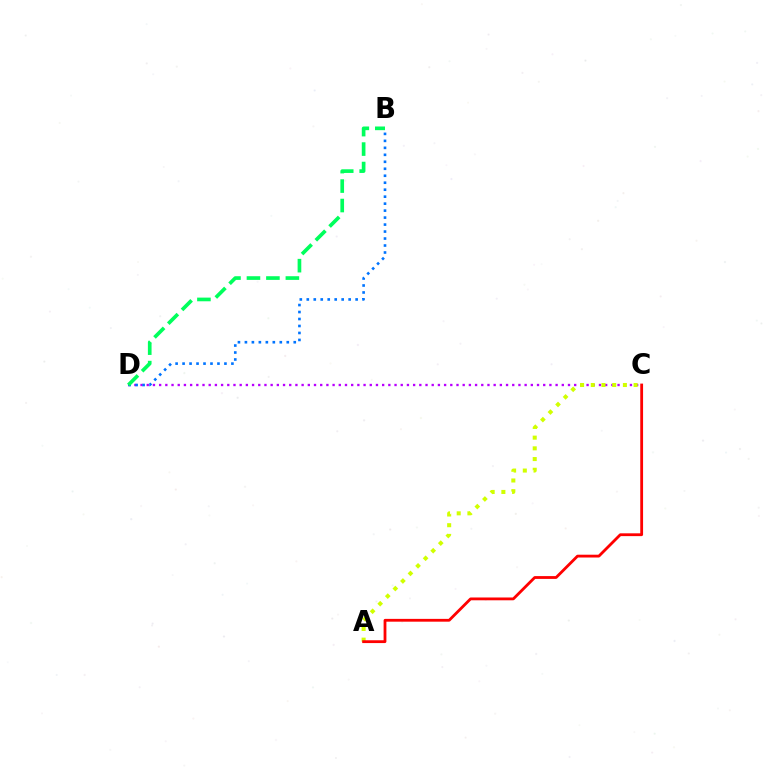{('C', 'D'): [{'color': '#b900ff', 'line_style': 'dotted', 'thickness': 1.68}], ('B', 'D'): [{'color': '#0074ff', 'line_style': 'dotted', 'thickness': 1.9}, {'color': '#00ff5c', 'line_style': 'dashed', 'thickness': 2.64}], ('A', 'C'): [{'color': '#d1ff00', 'line_style': 'dotted', 'thickness': 2.91}, {'color': '#ff0000', 'line_style': 'solid', 'thickness': 2.02}]}